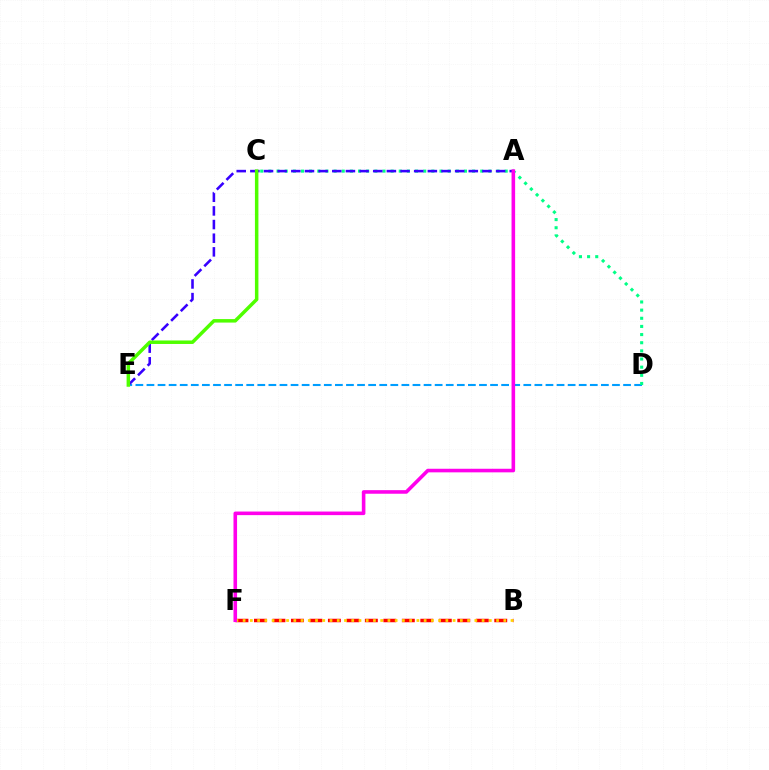{('D', 'E'): [{'color': '#009eff', 'line_style': 'dashed', 'thickness': 1.51}], ('C', 'D'): [{'color': '#00ff86', 'line_style': 'dotted', 'thickness': 2.21}], ('B', 'F'): [{'color': '#ff0000', 'line_style': 'dashed', 'thickness': 2.51}, {'color': '#ffd500', 'line_style': 'dotted', 'thickness': 1.97}], ('A', 'E'): [{'color': '#3700ff', 'line_style': 'dashed', 'thickness': 1.85}], ('A', 'F'): [{'color': '#ff00ed', 'line_style': 'solid', 'thickness': 2.58}], ('C', 'E'): [{'color': '#4fff00', 'line_style': 'solid', 'thickness': 2.51}]}